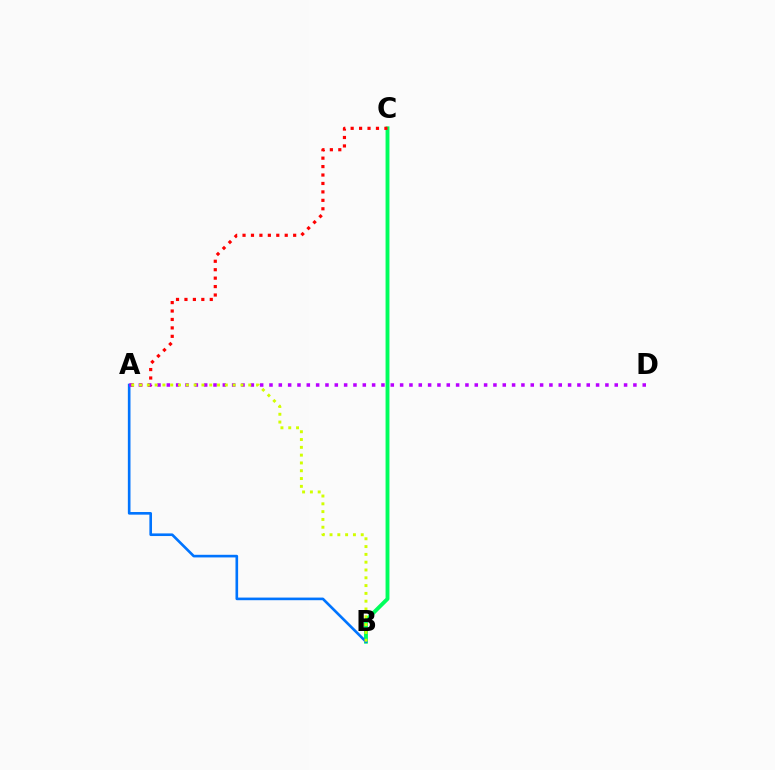{('B', 'C'): [{'color': '#00ff5c', 'line_style': 'solid', 'thickness': 2.79}], ('A', 'C'): [{'color': '#ff0000', 'line_style': 'dotted', 'thickness': 2.29}], ('A', 'B'): [{'color': '#0074ff', 'line_style': 'solid', 'thickness': 1.89}, {'color': '#d1ff00', 'line_style': 'dotted', 'thickness': 2.12}], ('A', 'D'): [{'color': '#b900ff', 'line_style': 'dotted', 'thickness': 2.54}]}